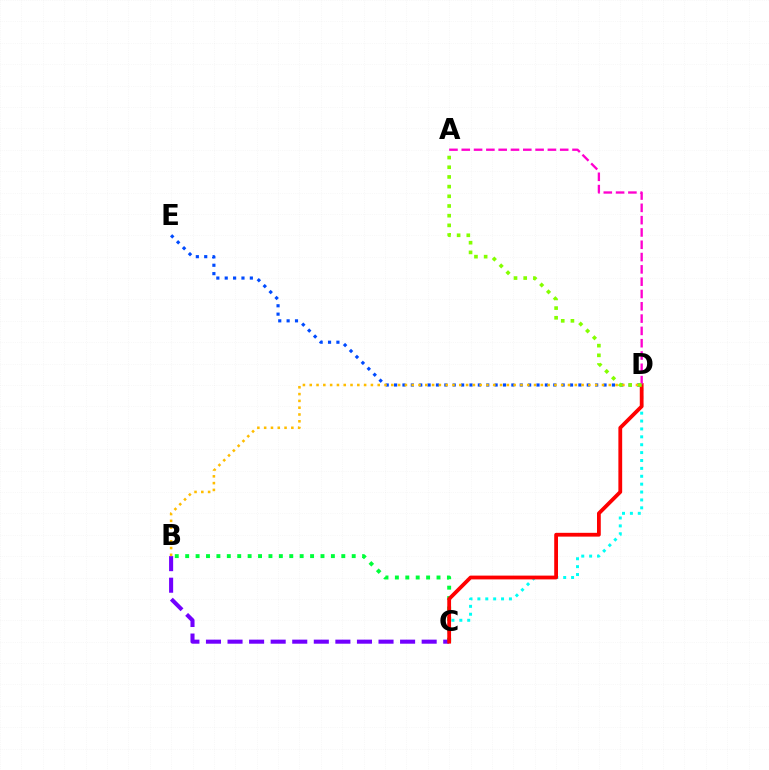{('C', 'D'): [{'color': '#00fff6', 'line_style': 'dotted', 'thickness': 2.14}, {'color': '#ff0000', 'line_style': 'solid', 'thickness': 2.73}], ('D', 'E'): [{'color': '#004bff', 'line_style': 'dotted', 'thickness': 2.28}], ('B', 'C'): [{'color': '#00ff39', 'line_style': 'dotted', 'thickness': 2.83}, {'color': '#7200ff', 'line_style': 'dashed', 'thickness': 2.93}], ('B', 'D'): [{'color': '#ffbd00', 'line_style': 'dotted', 'thickness': 1.85}], ('A', 'D'): [{'color': '#ff00cf', 'line_style': 'dashed', 'thickness': 1.67}, {'color': '#84ff00', 'line_style': 'dotted', 'thickness': 2.63}]}